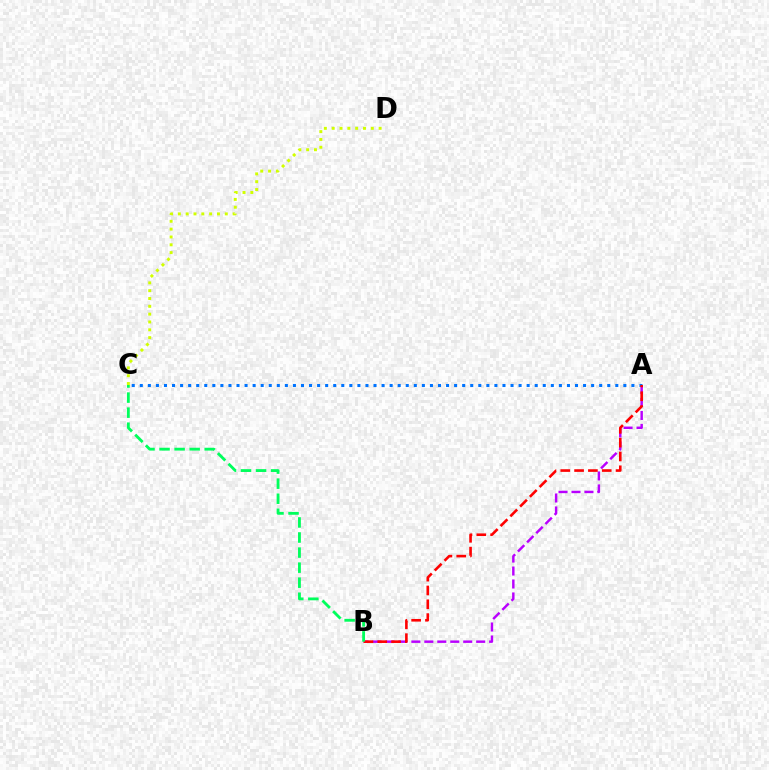{('A', 'B'): [{'color': '#b900ff', 'line_style': 'dashed', 'thickness': 1.76}, {'color': '#ff0000', 'line_style': 'dashed', 'thickness': 1.88}], ('A', 'C'): [{'color': '#0074ff', 'line_style': 'dotted', 'thickness': 2.19}], ('C', 'D'): [{'color': '#d1ff00', 'line_style': 'dotted', 'thickness': 2.13}], ('B', 'C'): [{'color': '#00ff5c', 'line_style': 'dashed', 'thickness': 2.04}]}